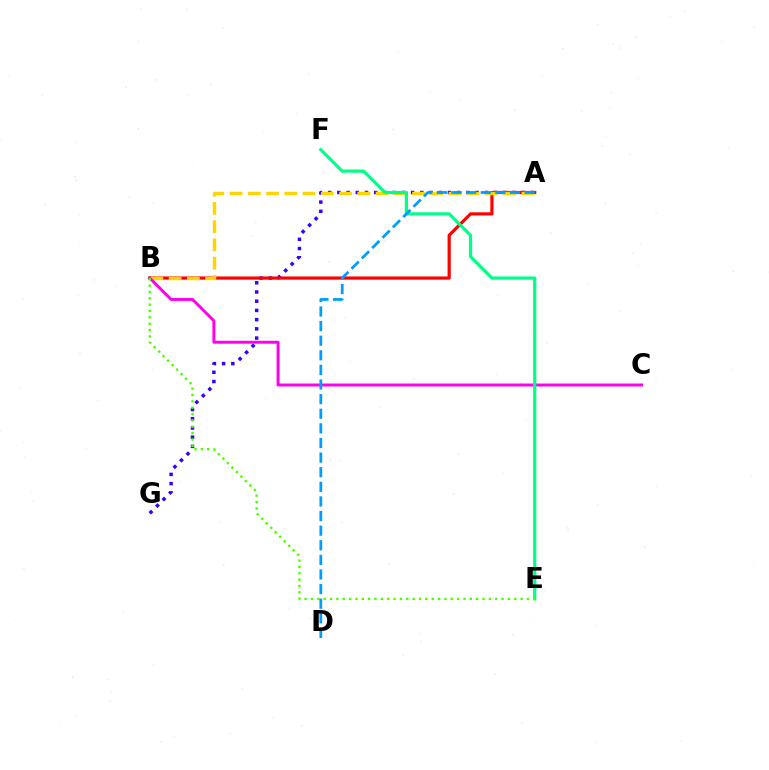{('A', 'G'): [{'color': '#3700ff', 'line_style': 'dotted', 'thickness': 2.5}], ('A', 'B'): [{'color': '#ff0000', 'line_style': 'solid', 'thickness': 2.29}, {'color': '#ffd500', 'line_style': 'dashed', 'thickness': 2.48}], ('B', 'C'): [{'color': '#ff00ed', 'line_style': 'solid', 'thickness': 2.12}], ('E', 'F'): [{'color': '#00ff86', 'line_style': 'solid', 'thickness': 2.31}], ('B', 'E'): [{'color': '#4fff00', 'line_style': 'dotted', 'thickness': 1.73}], ('A', 'D'): [{'color': '#009eff', 'line_style': 'dashed', 'thickness': 1.99}]}